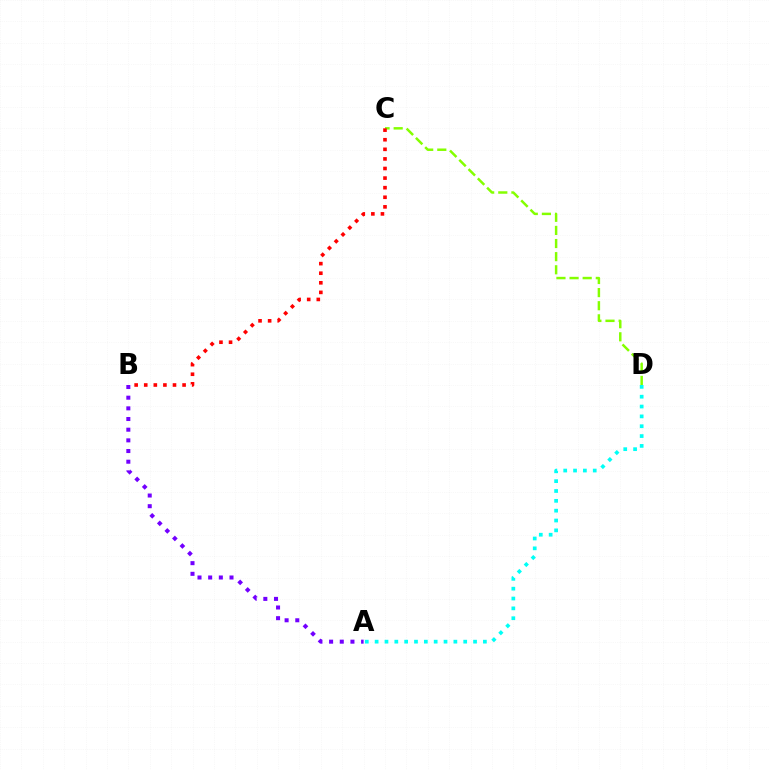{('A', 'D'): [{'color': '#00fff6', 'line_style': 'dotted', 'thickness': 2.67}], ('A', 'B'): [{'color': '#7200ff', 'line_style': 'dotted', 'thickness': 2.9}], ('C', 'D'): [{'color': '#84ff00', 'line_style': 'dashed', 'thickness': 1.78}], ('B', 'C'): [{'color': '#ff0000', 'line_style': 'dotted', 'thickness': 2.61}]}